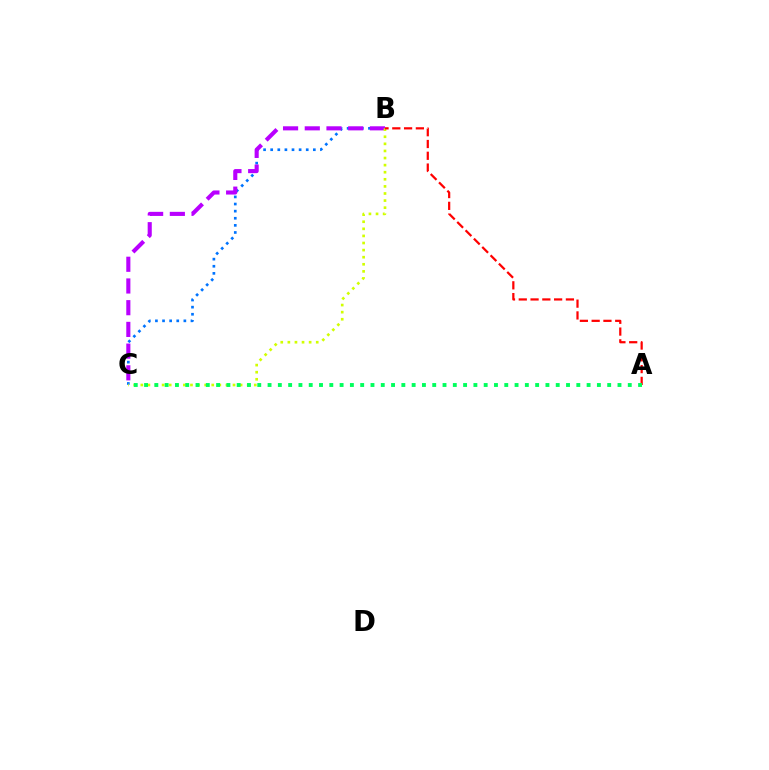{('B', 'C'): [{'color': '#0074ff', 'line_style': 'dotted', 'thickness': 1.93}, {'color': '#b900ff', 'line_style': 'dashed', 'thickness': 2.95}, {'color': '#d1ff00', 'line_style': 'dotted', 'thickness': 1.93}], ('A', 'B'): [{'color': '#ff0000', 'line_style': 'dashed', 'thickness': 1.6}], ('A', 'C'): [{'color': '#00ff5c', 'line_style': 'dotted', 'thickness': 2.8}]}